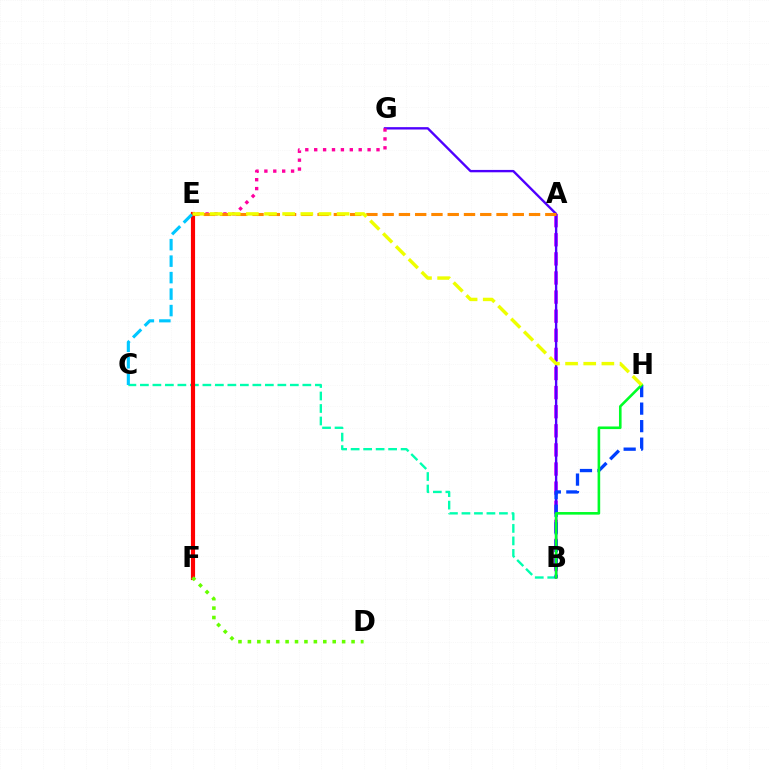{('B', 'C'): [{'color': '#00ffaf', 'line_style': 'dashed', 'thickness': 1.7}], ('A', 'B'): [{'color': '#d600ff', 'line_style': 'dashed', 'thickness': 2.6}], ('E', 'F'): [{'color': '#ff0000', 'line_style': 'solid', 'thickness': 2.99}], ('B', 'G'): [{'color': '#4f00ff', 'line_style': 'solid', 'thickness': 1.7}], ('E', 'G'): [{'color': '#ff00a0', 'line_style': 'dotted', 'thickness': 2.42}], ('A', 'E'): [{'color': '#ff8800', 'line_style': 'dashed', 'thickness': 2.21}], ('C', 'E'): [{'color': '#00c7ff', 'line_style': 'dashed', 'thickness': 2.24}], ('B', 'H'): [{'color': '#003fff', 'line_style': 'dashed', 'thickness': 2.38}, {'color': '#00ff27', 'line_style': 'solid', 'thickness': 1.88}], ('D', 'F'): [{'color': '#66ff00', 'line_style': 'dotted', 'thickness': 2.56}], ('E', 'H'): [{'color': '#eeff00', 'line_style': 'dashed', 'thickness': 2.47}]}